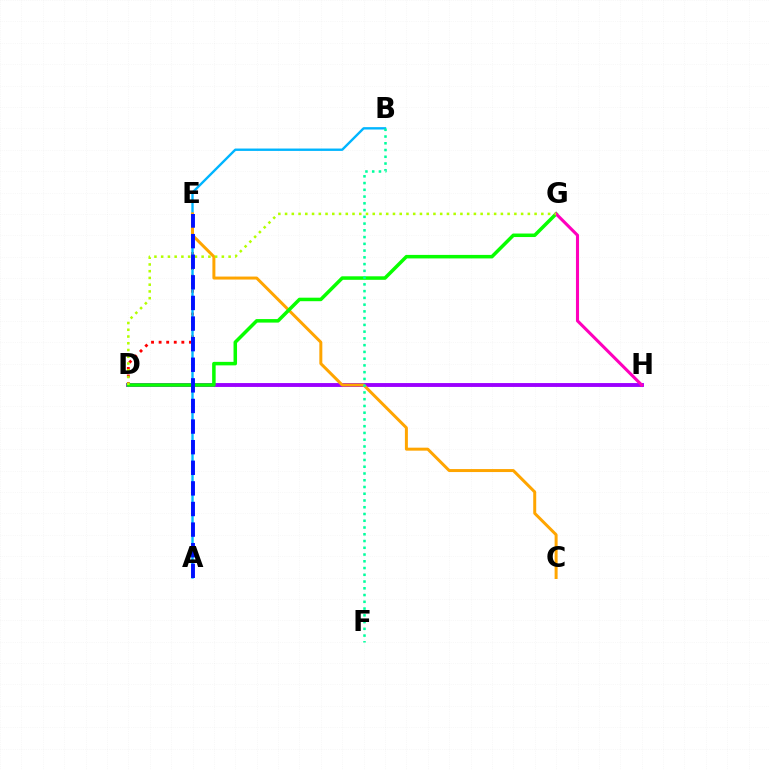{('D', 'E'): [{'color': '#ff0000', 'line_style': 'dotted', 'thickness': 2.06}], ('A', 'B'): [{'color': '#00b5ff', 'line_style': 'solid', 'thickness': 1.71}], ('D', 'H'): [{'color': '#9b00ff', 'line_style': 'solid', 'thickness': 2.79}], ('C', 'E'): [{'color': '#ffa500', 'line_style': 'solid', 'thickness': 2.15}], ('D', 'G'): [{'color': '#08ff00', 'line_style': 'solid', 'thickness': 2.53}, {'color': '#b3ff00', 'line_style': 'dotted', 'thickness': 1.83}], ('G', 'H'): [{'color': '#ff00bd', 'line_style': 'solid', 'thickness': 2.22}], ('A', 'E'): [{'color': '#0010ff', 'line_style': 'dashed', 'thickness': 2.8}], ('B', 'F'): [{'color': '#00ff9d', 'line_style': 'dotted', 'thickness': 1.84}]}